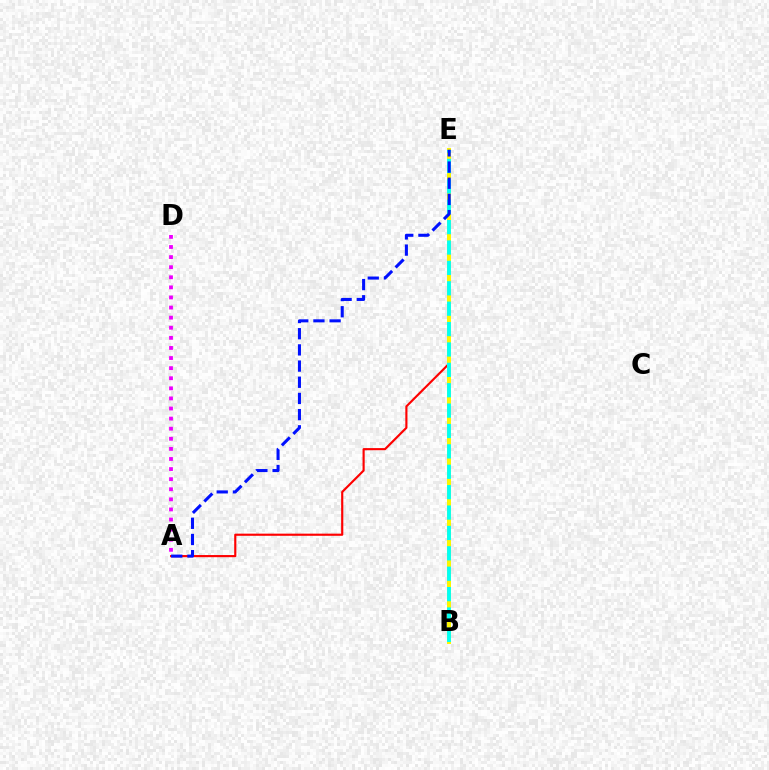{('A', 'D'): [{'color': '#ee00ff', 'line_style': 'dotted', 'thickness': 2.74}], ('A', 'E'): [{'color': '#ff0000', 'line_style': 'solid', 'thickness': 1.54}, {'color': '#0010ff', 'line_style': 'dashed', 'thickness': 2.2}], ('B', 'E'): [{'color': '#08ff00', 'line_style': 'dashed', 'thickness': 2.72}, {'color': '#fcf500', 'line_style': 'solid', 'thickness': 2.86}, {'color': '#00fff6', 'line_style': 'dashed', 'thickness': 2.77}]}